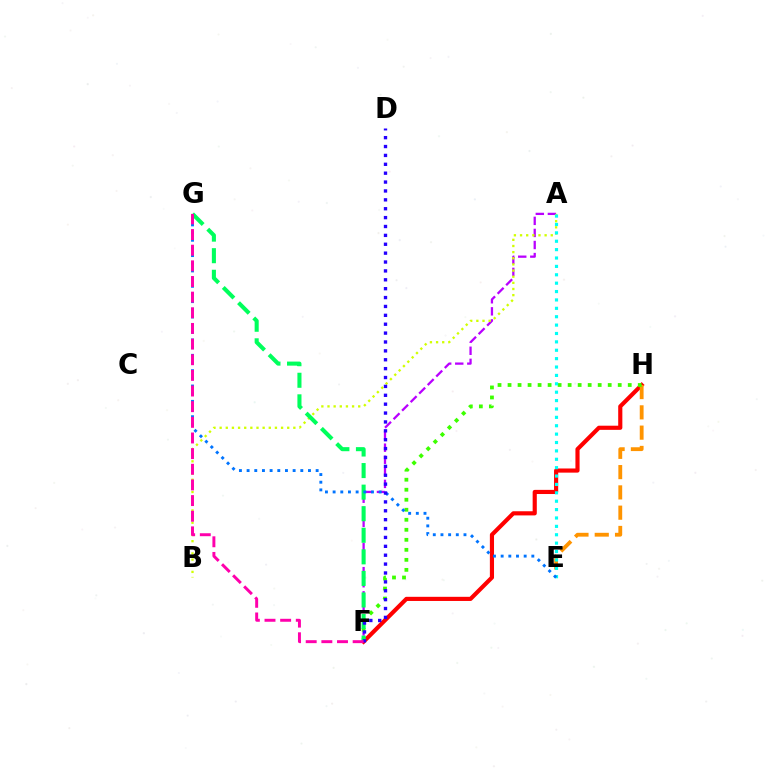{('F', 'H'): [{'color': '#ff0000', 'line_style': 'solid', 'thickness': 2.99}, {'color': '#3dff00', 'line_style': 'dotted', 'thickness': 2.72}], ('A', 'F'): [{'color': '#b900ff', 'line_style': 'dashed', 'thickness': 1.64}], ('E', 'H'): [{'color': '#ff9400', 'line_style': 'dashed', 'thickness': 2.76}], ('A', 'B'): [{'color': '#d1ff00', 'line_style': 'dotted', 'thickness': 1.67}], ('A', 'E'): [{'color': '#00fff6', 'line_style': 'dotted', 'thickness': 2.28}], ('F', 'G'): [{'color': '#00ff5c', 'line_style': 'dashed', 'thickness': 2.93}, {'color': '#ff00ac', 'line_style': 'dashed', 'thickness': 2.13}], ('E', 'G'): [{'color': '#0074ff', 'line_style': 'dotted', 'thickness': 2.08}], ('D', 'F'): [{'color': '#2500ff', 'line_style': 'dotted', 'thickness': 2.41}]}